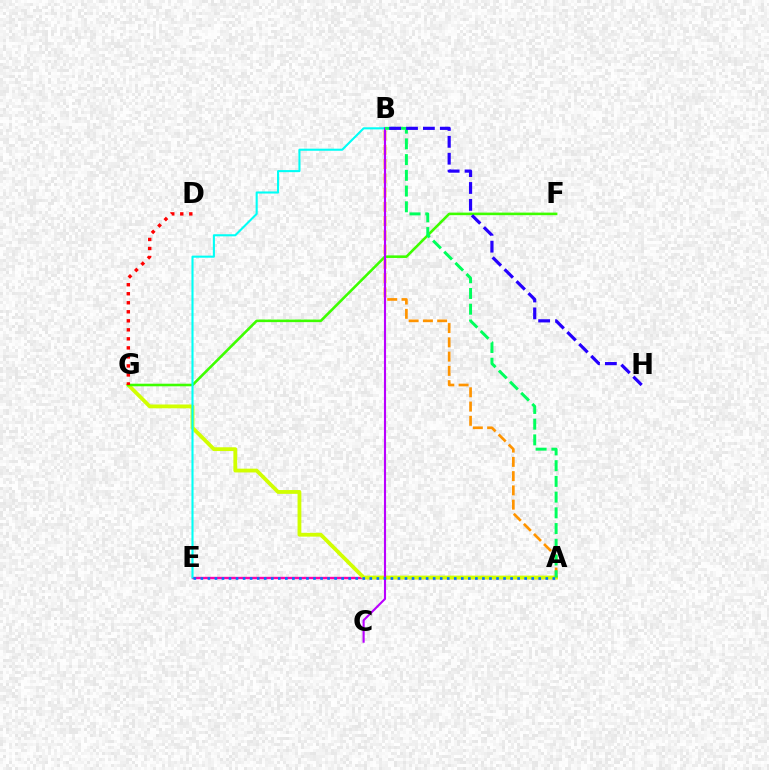{('A', 'E'): [{'color': '#ff00ac', 'line_style': 'solid', 'thickness': 1.71}, {'color': '#0074ff', 'line_style': 'dotted', 'thickness': 1.91}], ('A', 'G'): [{'color': '#d1ff00', 'line_style': 'solid', 'thickness': 2.73}], ('F', 'G'): [{'color': '#3dff00', 'line_style': 'solid', 'thickness': 1.86}], ('B', 'E'): [{'color': '#00fff6', 'line_style': 'solid', 'thickness': 1.51}], ('A', 'B'): [{'color': '#ff9400', 'line_style': 'dashed', 'thickness': 1.94}, {'color': '#00ff5c', 'line_style': 'dashed', 'thickness': 2.14}], ('D', 'G'): [{'color': '#ff0000', 'line_style': 'dotted', 'thickness': 2.45}], ('B', 'C'): [{'color': '#b900ff', 'line_style': 'solid', 'thickness': 1.53}], ('B', 'H'): [{'color': '#2500ff', 'line_style': 'dashed', 'thickness': 2.29}]}